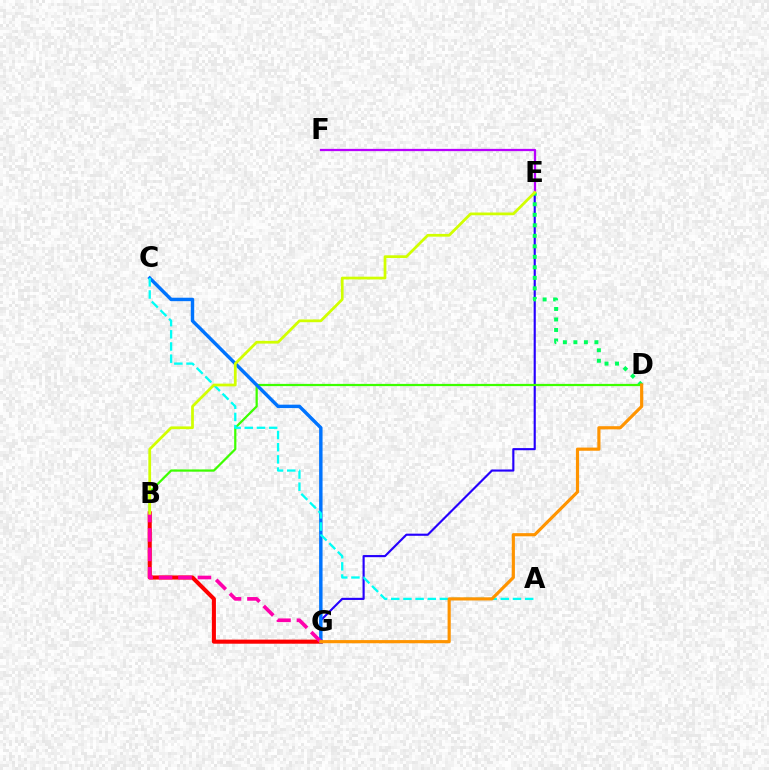{('E', 'G'): [{'color': '#2500ff', 'line_style': 'solid', 'thickness': 1.54}], ('E', 'F'): [{'color': '#b900ff', 'line_style': 'solid', 'thickness': 1.63}], ('B', 'G'): [{'color': '#ff0000', 'line_style': 'solid', 'thickness': 2.93}, {'color': '#ff00ac', 'line_style': 'dashed', 'thickness': 2.64}], ('D', 'E'): [{'color': '#00ff5c', 'line_style': 'dotted', 'thickness': 2.85}], ('B', 'D'): [{'color': '#3dff00', 'line_style': 'solid', 'thickness': 1.6}], ('C', 'G'): [{'color': '#0074ff', 'line_style': 'solid', 'thickness': 2.47}], ('A', 'C'): [{'color': '#00fff6', 'line_style': 'dashed', 'thickness': 1.65}], ('D', 'G'): [{'color': '#ff9400', 'line_style': 'solid', 'thickness': 2.28}], ('B', 'E'): [{'color': '#d1ff00', 'line_style': 'solid', 'thickness': 1.98}]}